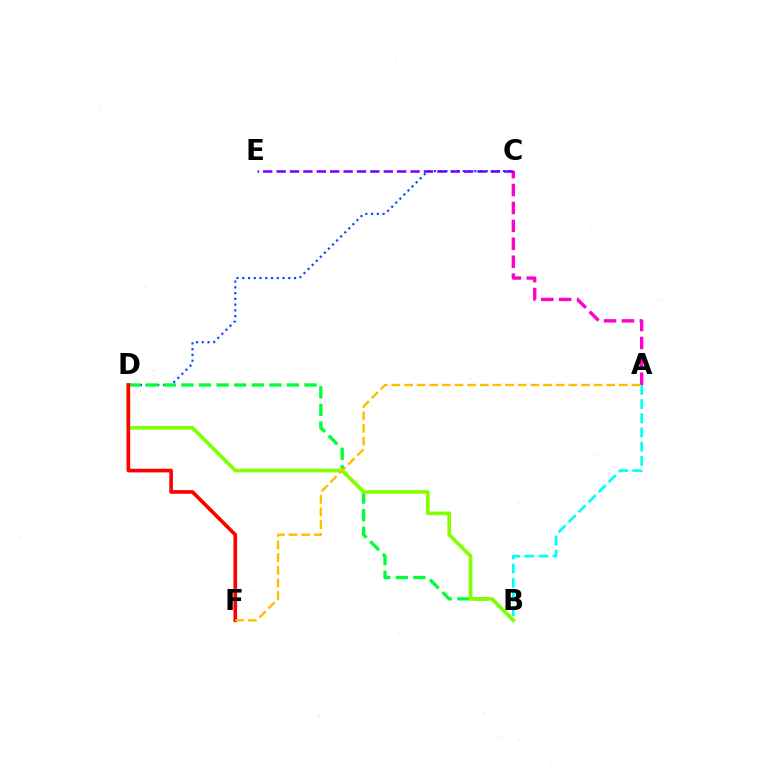{('C', 'D'): [{'color': '#004bff', 'line_style': 'dotted', 'thickness': 1.56}], ('A', 'B'): [{'color': '#00fff6', 'line_style': 'dashed', 'thickness': 1.93}], ('B', 'D'): [{'color': '#00ff39', 'line_style': 'dashed', 'thickness': 2.39}, {'color': '#84ff00', 'line_style': 'solid', 'thickness': 2.63}], ('A', 'C'): [{'color': '#ff00cf', 'line_style': 'dashed', 'thickness': 2.43}], ('D', 'F'): [{'color': '#ff0000', 'line_style': 'solid', 'thickness': 2.63}], ('C', 'E'): [{'color': '#7200ff', 'line_style': 'dashed', 'thickness': 1.82}], ('A', 'F'): [{'color': '#ffbd00', 'line_style': 'dashed', 'thickness': 1.72}]}